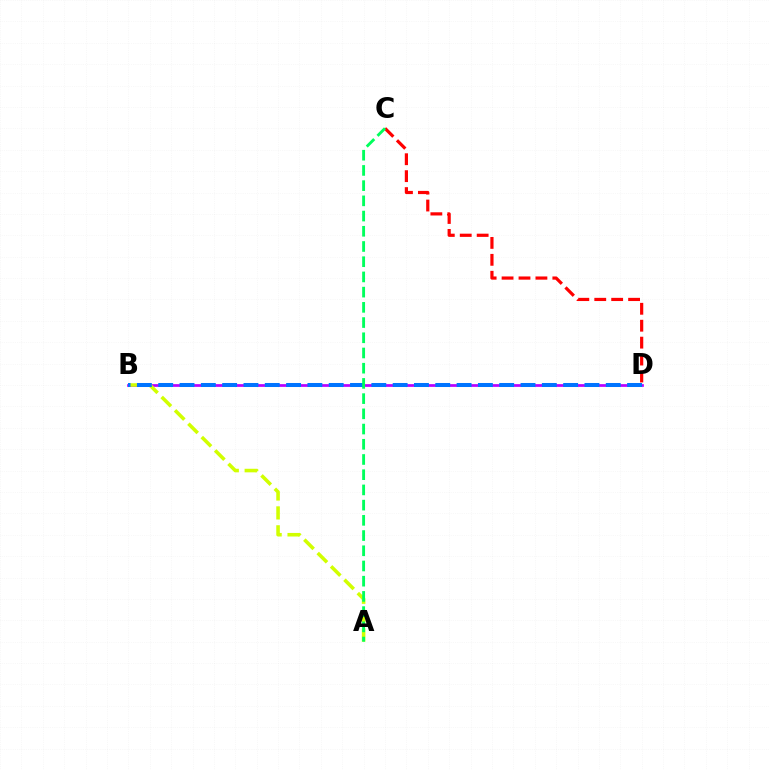{('B', 'D'): [{'color': '#b900ff', 'line_style': 'solid', 'thickness': 1.96}, {'color': '#0074ff', 'line_style': 'dashed', 'thickness': 2.9}], ('A', 'B'): [{'color': '#d1ff00', 'line_style': 'dashed', 'thickness': 2.57}], ('C', 'D'): [{'color': '#ff0000', 'line_style': 'dashed', 'thickness': 2.3}], ('A', 'C'): [{'color': '#00ff5c', 'line_style': 'dashed', 'thickness': 2.07}]}